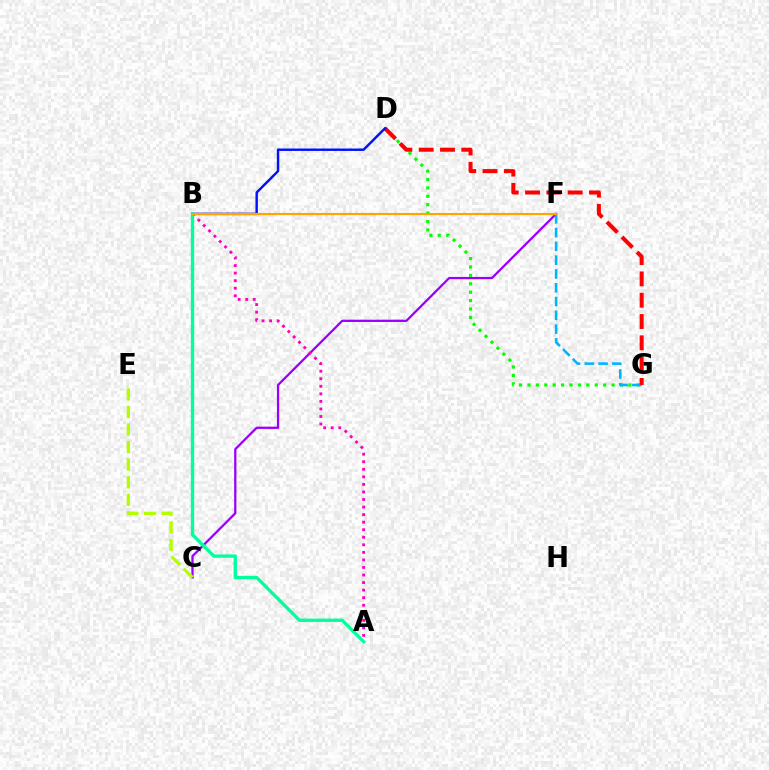{('C', 'F'): [{'color': '#9b00ff', 'line_style': 'solid', 'thickness': 1.63}], ('C', 'E'): [{'color': '#b3ff00', 'line_style': 'dashed', 'thickness': 2.39}], ('D', 'G'): [{'color': '#08ff00', 'line_style': 'dotted', 'thickness': 2.28}, {'color': '#ff0000', 'line_style': 'dashed', 'thickness': 2.89}], ('F', 'G'): [{'color': '#00b5ff', 'line_style': 'dashed', 'thickness': 1.87}], ('B', 'D'): [{'color': '#0010ff', 'line_style': 'solid', 'thickness': 1.74}], ('A', 'B'): [{'color': '#ff00bd', 'line_style': 'dotted', 'thickness': 2.05}, {'color': '#00ff9d', 'line_style': 'solid', 'thickness': 2.41}], ('B', 'F'): [{'color': '#ffa500', 'line_style': 'solid', 'thickness': 1.56}]}